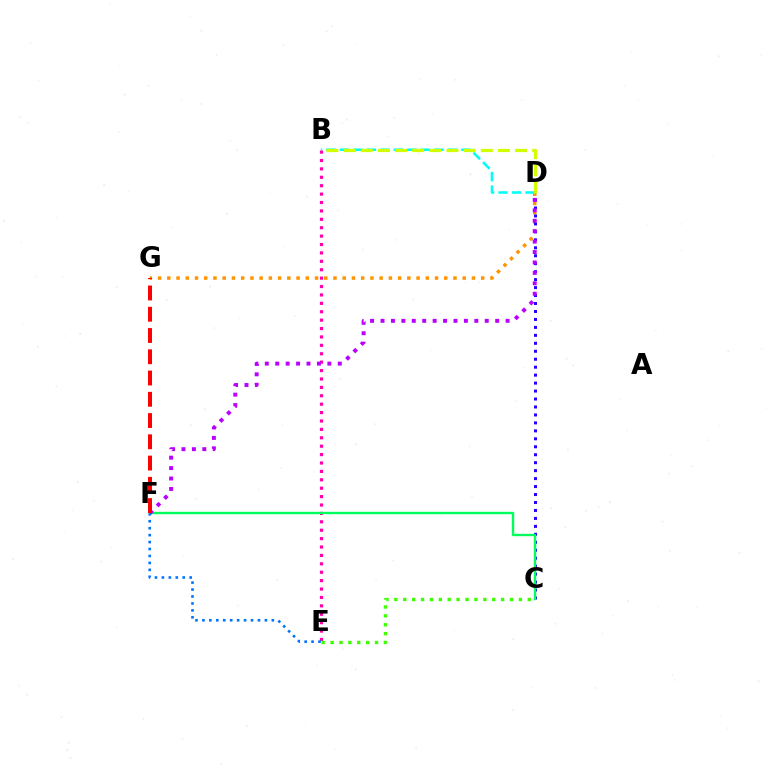{('B', 'E'): [{'color': '#ff00ac', 'line_style': 'dotted', 'thickness': 2.28}], ('D', 'G'): [{'color': '#ff9400', 'line_style': 'dotted', 'thickness': 2.51}], ('C', 'D'): [{'color': '#2500ff', 'line_style': 'dotted', 'thickness': 2.16}], ('B', 'D'): [{'color': '#00fff6', 'line_style': 'dashed', 'thickness': 1.83}, {'color': '#d1ff00', 'line_style': 'dashed', 'thickness': 2.33}], ('C', 'F'): [{'color': '#00ff5c', 'line_style': 'solid', 'thickness': 1.71}], ('C', 'E'): [{'color': '#3dff00', 'line_style': 'dotted', 'thickness': 2.42}], ('D', 'F'): [{'color': '#b900ff', 'line_style': 'dotted', 'thickness': 2.83}], ('E', 'F'): [{'color': '#0074ff', 'line_style': 'dotted', 'thickness': 1.89}], ('F', 'G'): [{'color': '#ff0000', 'line_style': 'dashed', 'thickness': 2.89}]}